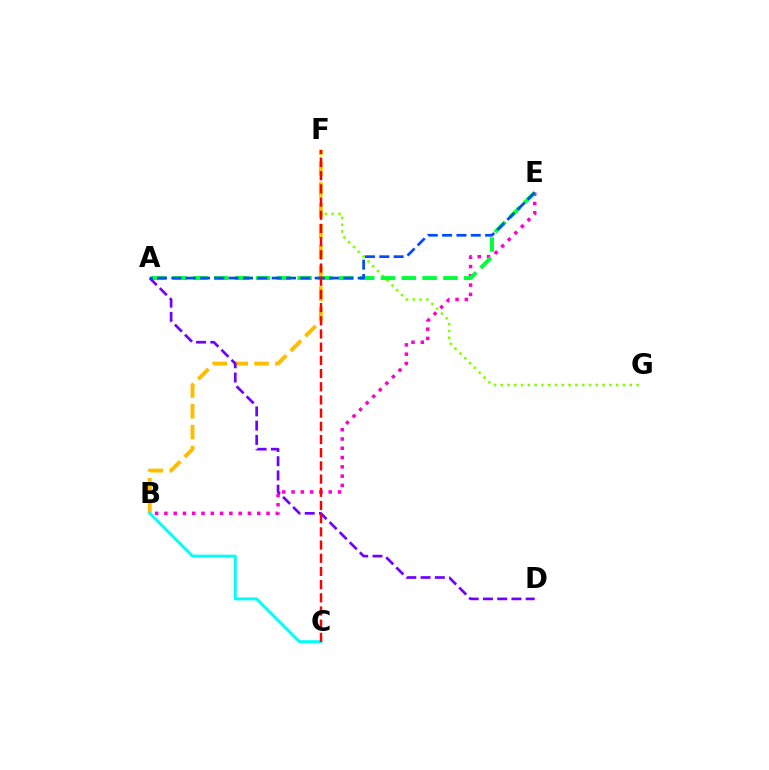{('B', 'E'): [{'color': '#ff00cf', 'line_style': 'dotted', 'thickness': 2.52}], ('F', 'G'): [{'color': '#84ff00', 'line_style': 'dotted', 'thickness': 1.85}], ('A', 'E'): [{'color': '#00ff39', 'line_style': 'dashed', 'thickness': 2.83}, {'color': '#004bff', 'line_style': 'dashed', 'thickness': 1.95}], ('B', 'F'): [{'color': '#ffbd00', 'line_style': 'dashed', 'thickness': 2.83}], ('A', 'D'): [{'color': '#7200ff', 'line_style': 'dashed', 'thickness': 1.94}], ('B', 'C'): [{'color': '#00fff6', 'line_style': 'solid', 'thickness': 2.11}], ('C', 'F'): [{'color': '#ff0000', 'line_style': 'dashed', 'thickness': 1.79}]}